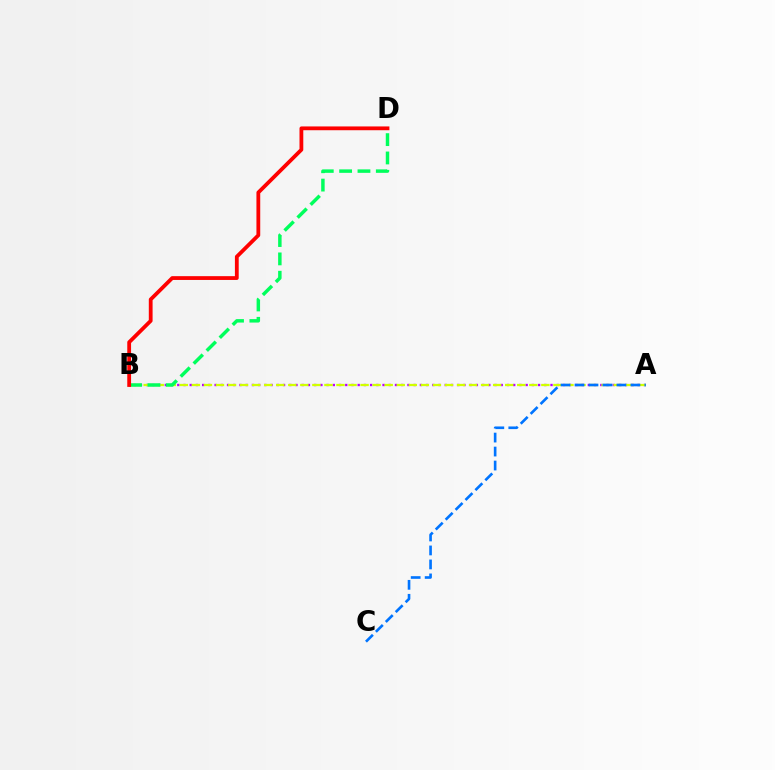{('A', 'B'): [{'color': '#b900ff', 'line_style': 'dotted', 'thickness': 1.69}, {'color': '#d1ff00', 'line_style': 'dashed', 'thickness': 1.64}], ('B', 'D'): [{'color': '#00ff5c', 'line_style': 'dashed', 'thickness': 2.49}, {'color': '#ff0000', 'line_style': 'solid', 'thickness': 2.73}], ('A', 'C'): [{'color': '#0074ff', 'line_style': 'dashed', 'thickness': 1.9}]}